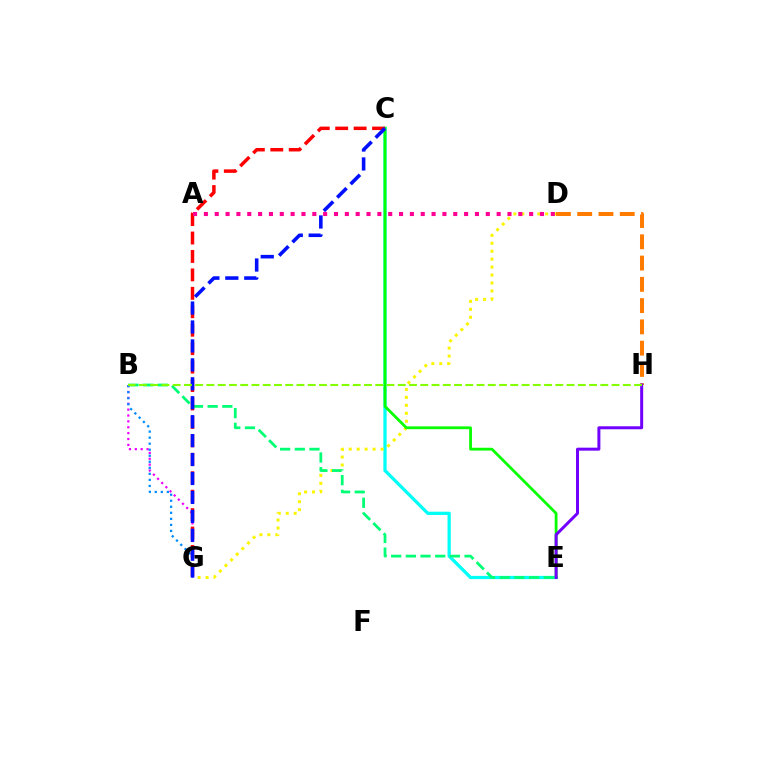{('C', 'E'): [{'color': '#00fff6', 'line_style': 'solid', 'thickness': 2.35}, {'color': '#08ff00', 'line_style': 'solid', 'thickness': 2.01}], ('D', 'G'): [{'color': '#fcf500', 'line_style': 'dotted', 'thickness': 2.16}], ('B', 'E'): [{'color': '#00ff74', 'line_style': 'dashed', 'thickness': 1.99}], ('D', 'H'): [{'color': '#ff7c00', 'line_style': 'dashed', 'thickness': 2.89}], ('B', 'G'): [{'color': '#ee00ff', 'line_style': 'dotted', 'thickness': 1.6}, {'color': '#008cff', 'line_style': 'dotted', 'thickness': 1.64}], ('E', 'H'): [{'color': '#7200ff', 'line_style': 'solid', 'thickness': 2.15}], ('C', 'G'): [{'color': '#ff0000', 'line_style': 'dashed', 'thickness': 2.51}, {'color': '#0010ff', 'line_style': 'dashed', 'thickness': 2.57}], ('A', 'D'): [{'color': '#ff0094', 'line_style': 'dotted', 'thickness': 2.95}], ('B', 'H'): [{'color': '#84ff00', 'line_style': 'dashed', 'thickness': 1.53}]}